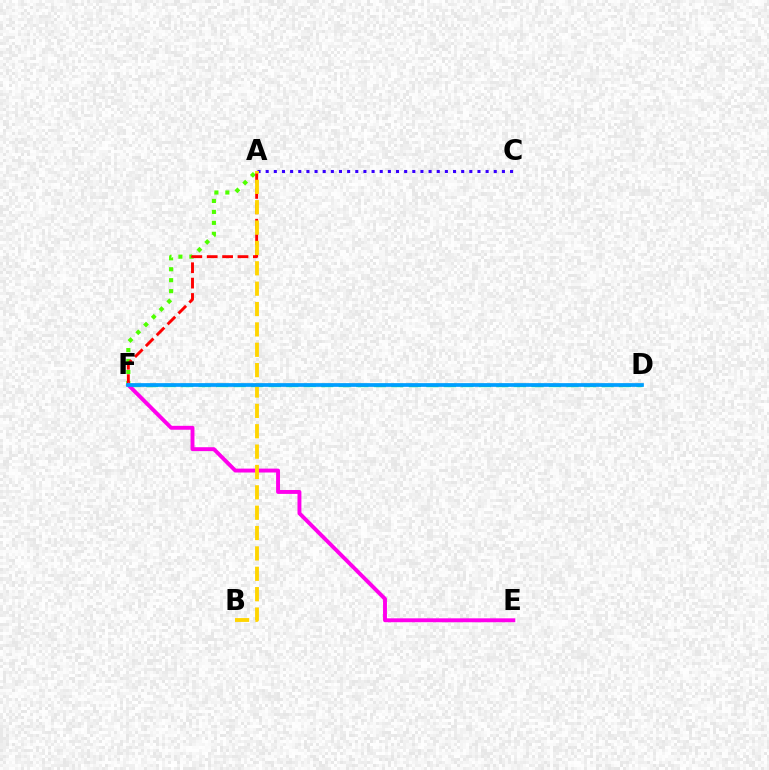{('A', 'F'): [{'color': '#4fff00', 'line_style': 'dotted', 'thickness': 2.98}, {'color': '#ff0000', 'line_style': 'dashed', 'thickness': 2.09}], ('D', 'F'): [{'color': '#00ff86', 'line_style': 'dashed', 'thickness': 2.38}, {'color': '#009eff', 'line_style': 'solid', 'thickness': 2.67}], ('A', 'C'): [{'color': '#3700ff', 'line_style': 'dotted', 'thickness': 2.21}], ('E', 'F'): [{'color': '#ff00ed', 'line_style': 'solid', 'thickness': 2.81}], ('A', 'B'): [{'color': '#ffd500', 'line_style': 'dashed', 'thickness': 2.77}]}